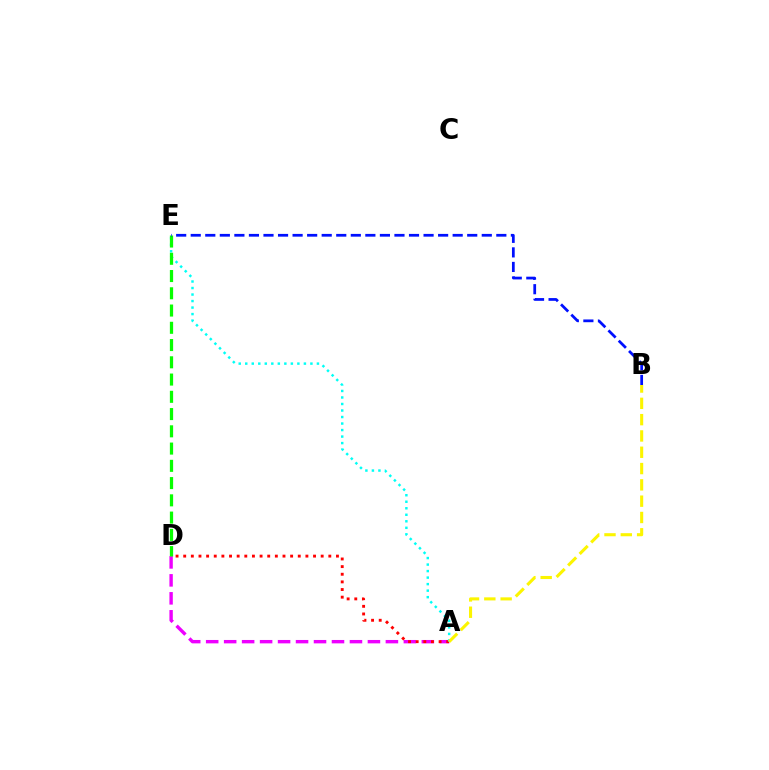{('A', 'D'): [{'color': '#ee00ff', 'line_style': 'dashed', 'thickness': 2.44}, {'color': '#ff0000', 'line_style': 'dotted', 'thickness': 2.08}], ('A', 'E'): [{'color': '#00fff6', 'line_style': 'dotted', 'thickness': 1.77}], ('A', 'B'): [{'color': '#fcf500', 'line_style': 'dashed', 'thickness': 2.22}], ('D', 'E'): [{'color': '#08ff00', 'line_style': 'dashed', 'thickness': 2.34}], ('B', 'E'): [{'color': '#0010ff', 'line_style': 'dashed', 'thickness': 1.98}]}